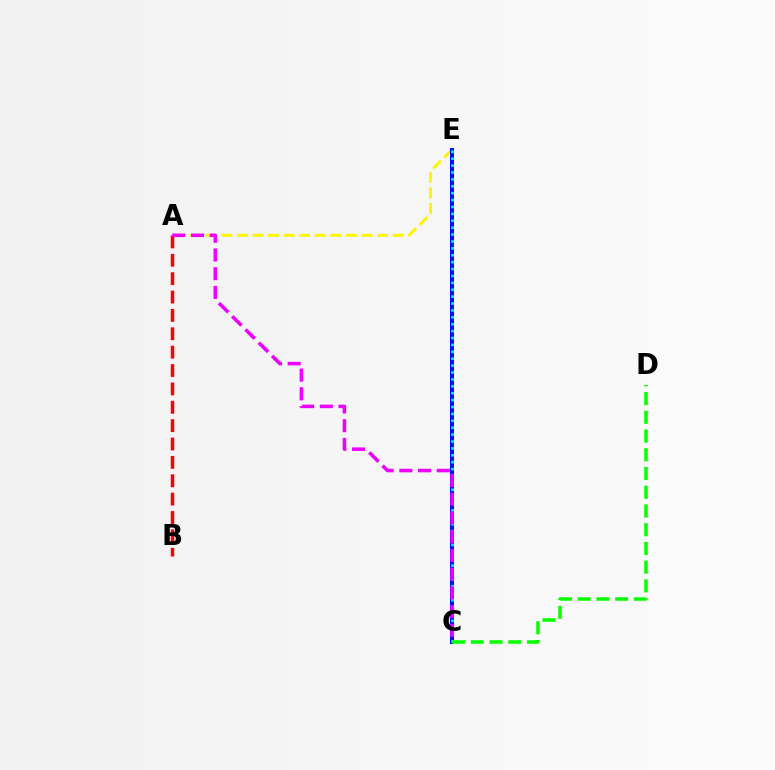{('A', 'E'): [{'color': '#fcf500', 'line_style': 'dashed', 'thickness': 2.12}], ('C', 'E'): [{'color': '#0010ff', 'line_style': 'solid', 'thickness': 2.9}, {'color': '#00fff6', 'line_style': 'dotted', 'thickness': 1.87}], ('C', 'D'): [{'color': '#08ff00', 'line_style': 'dashed', 'thickness': 2.54}], ('A', 'B'): [{'color': '#ff0000', 'line_style': 'dashed', 'thickness': 2.5}], ('A', 'C'): [{'color': '#ee00ff', 'line_style': 'dashed', 'thickness': 2.54}]}